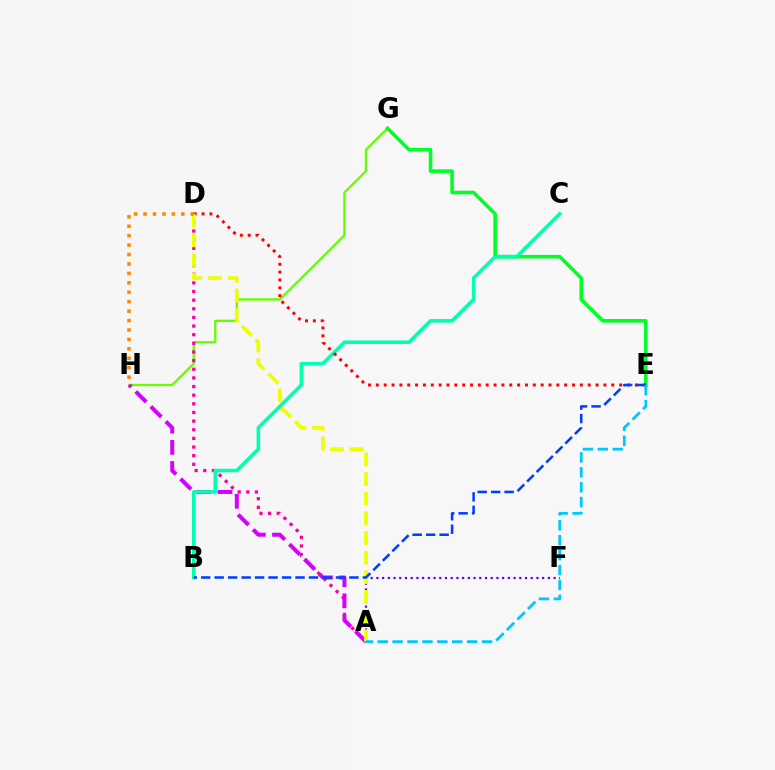{('G', 'H'): [{'color': '#66ff00', 'line_style': 'solid', 'thickness': 1.67}], ('A', 'D'): [{'color': '#ff00a0', 'line_style': 'dotted', 'thickness': 2.35}, {'color': '#eeff00', 'line_style': 'dashed', 'thickness': 2.67}], ('A', 'H'): [{'color': '#d600ff', 'line_style': 'dashed', 'thickness': 2.88}], ('E', 'G'): [{'color': '#00ff27', 'line_style': 'solid', 'thickness': 2.59}], ('A', 'F'): [{'color': '#4f00ff', 'line_style': 'dotted', 'thickness': 1.55}], ('B', 'C'): [{'color': '#00ffaf', 'line_style': 'solid', 'thickness': 2.56}], ('D', 'E'): [{'color': '#ff0000', 'line_style': 'dotted', 'thickness': 2.13}], ('B', 'E'): [{'color': '#003fff', 'line_style': 'dashed', 'thickness': 1.83}], ('D', 'H'): [{'color': '#ff8800', 'line_style': 'dotted', 'thickness': 2.56}], ('A', 'E'): [{'color': '#00c7ff', 'line_style': 'dashed', 'thickness': 2.02}]}